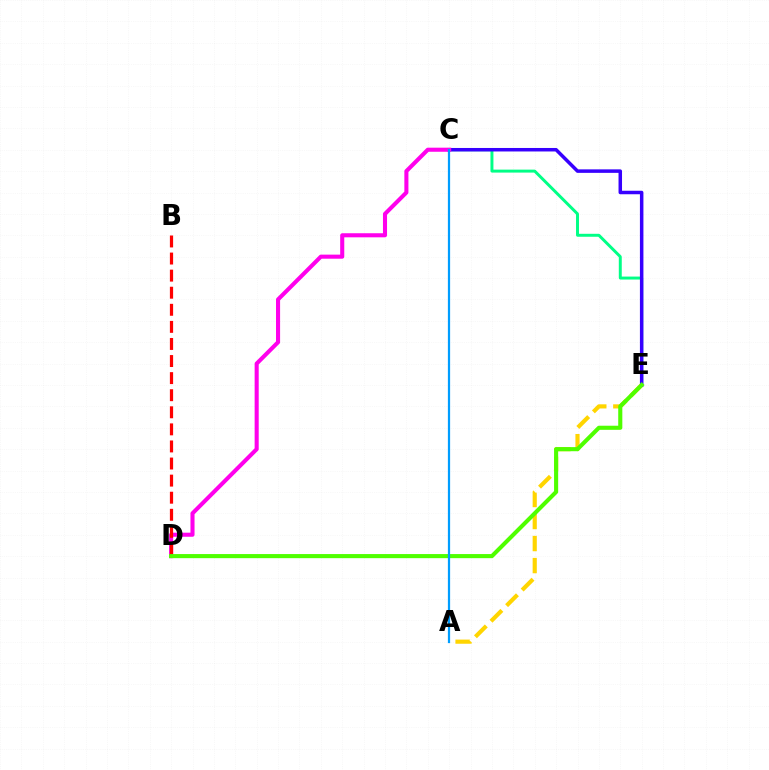{('C', 'E'): [{'color': '#00ff86', 'line_style': 'solid', 'thickness': 2.13}, {'color': '#3700ff', 'line_style': 'solid', 'thickness': 2.52}], ('A', 'E'): [{'color': '#ffd500', 'line_style': 'dashed', 'thickness': 2.99}], ('C', 'D'): [{'color': '#ff00ed', 'line_style': 'solid', 'thickness': 2.94}], ('B', 'D'): [{'color': '#ff0000', 'line_style': 'dashed', 'thickness': 2.32}], ('D', 'E'): [{'color': '#4fff00', 'line_style': 'solid', 'thickness': 2.95}], ('A', 'C'): [{'color': '#009eff', 'line_style': 'solid', 'thickness': 1.61}]}